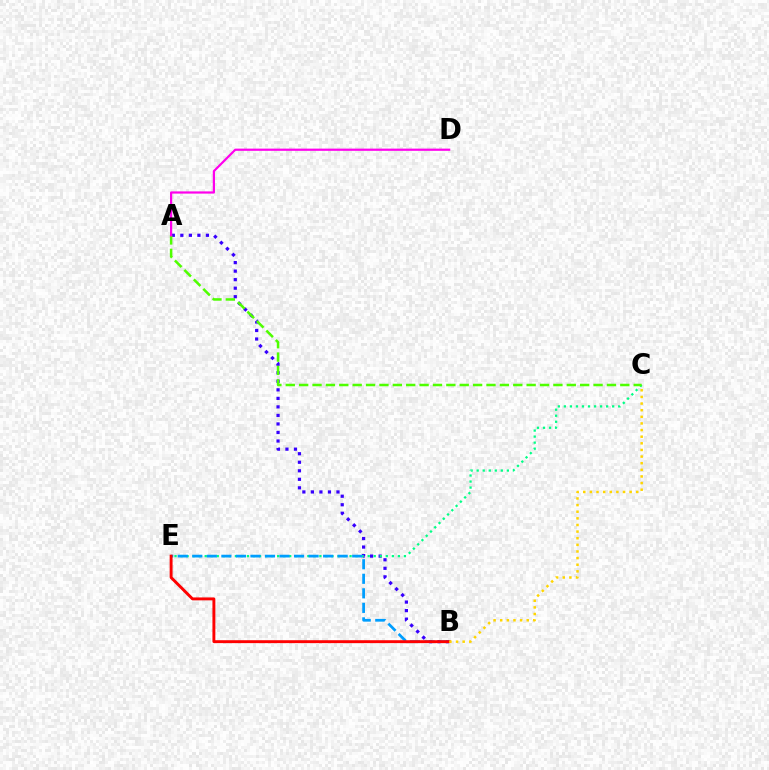{('A', 'B'): [{'color': '#3700ff', 'line_style': 'dotted', 'thickness': 2.32}], ('C', 'E'): [{'color': '#00ff86', 'line_style': 'dotted', 'thickness': 1.64}], ('B', 'E'): [{'color': '#009eff', 'line_style': 'dashed', 'thickness': 1.97}, {'color': '#ff0000', 'line_style': 'solid', 'thickness': 2.1}], ('A', 'C'): [{'color': '#4fff00', 'line_style': 'dashed', 'thickness': 1.82}], ('B', 'C'): [{'color': '#ffd500', 'line_style': 'dotted', 'thickness': 1.8}], ('A', 'D'): [{'color': '#ff00ed', 'line_style': 'solid', 'thickness': 1.59}]}